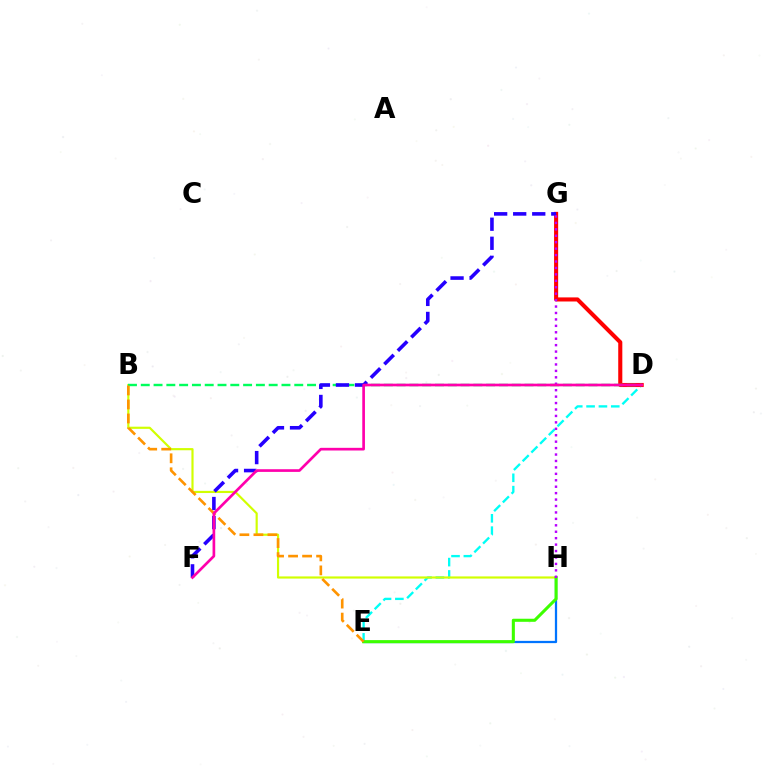{('D', 'E'): [{'color': '#00fff6', 'line_style': 'dashed', 'thickness': 1.68}], ('B', 'H'): [{'color': '#d1ff00', 'line_style': 'solid', 'thickness': 1.56}], ('D', 'G'): [{'color': '#ff0000', 'line_style': 'solid', 'thickness': 2.94}], ('B', 'D'): [{'color': '#00ff5c', 'line_style': 'dashed', 'thickness': 1.74}], ('E', 'H'): [{'color': '#0074ff', 'line_style': 'solid', 'thickness': 1.63}, {'color': '#3dff00', 'line_style': 'solid', 'thickness': 2.21}], ('F', 'G'): [{'color': '#2500ff', 'line_style': 'dashed', 'thickness': 2.59}], ('B', 'E'): [{'color': '#ff9400', 'line_style': 'dashed', 'thickness': 1.9}], ('G', 'H'): [{'color': '#b900ff', 'line_style': 'dotted', 'thickness': 1.75}], ('D', 'F'): [{'color': '#ff00ac', 'line_style': 'solid', 'thickness': 1.93}]}